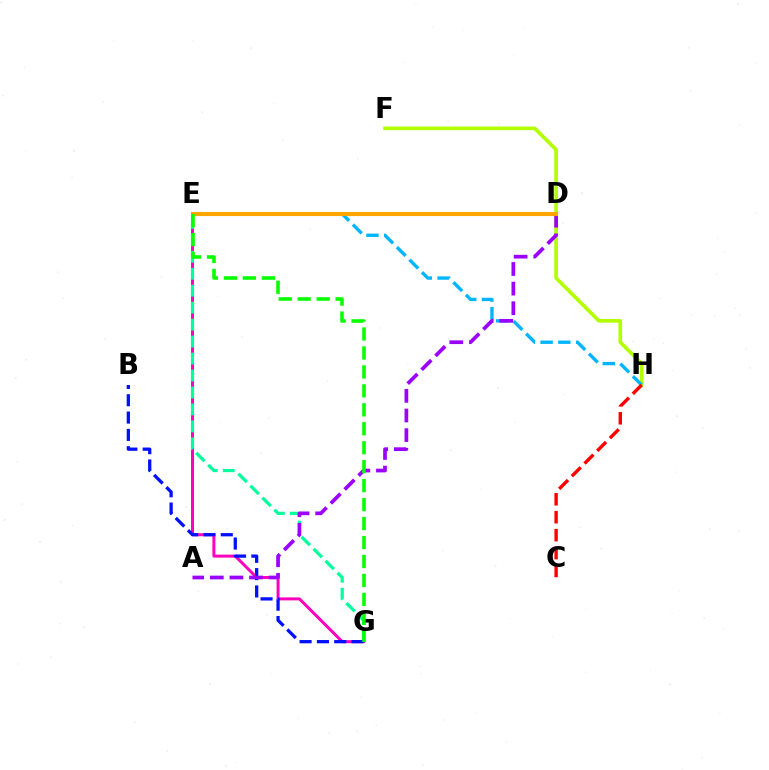{('F', 'H'): [{'color': '#b3ff00', 'line_style': 'solid', 'thickness': 2.64}], ('E', 'H'): [{'color': '#00b5ff', 'line_style': 'dashed', 'thickness': 2.41}], ('E', 'G'): [{'color': '#ff00bd', 'line_style': 'solid', 'thickness': 2.15}, {'color': '#00ff9d', 'line_style': 'dashed', 'thickness': 2.3}, {'color': '#08ff00', 'line_style': 'dashed', 'thickness': 2.58}], ('B', 'G'): [{'color': '#0010ff', 'line_style': 'dashed', 'thickness': 2.35}], ('A', 'D'): [{'color': '#9b00ff', 'line_style': 'dashed', 'thickness': 2.67}], ('C', 'H'): [{'color': '#ff0000', 'line_style': 'dashed', 'thickness': 2.44}], ('D', 'E'): [{'color': '#ffa500', 'line_style': 'solid', 'thickness': 2.96}]}